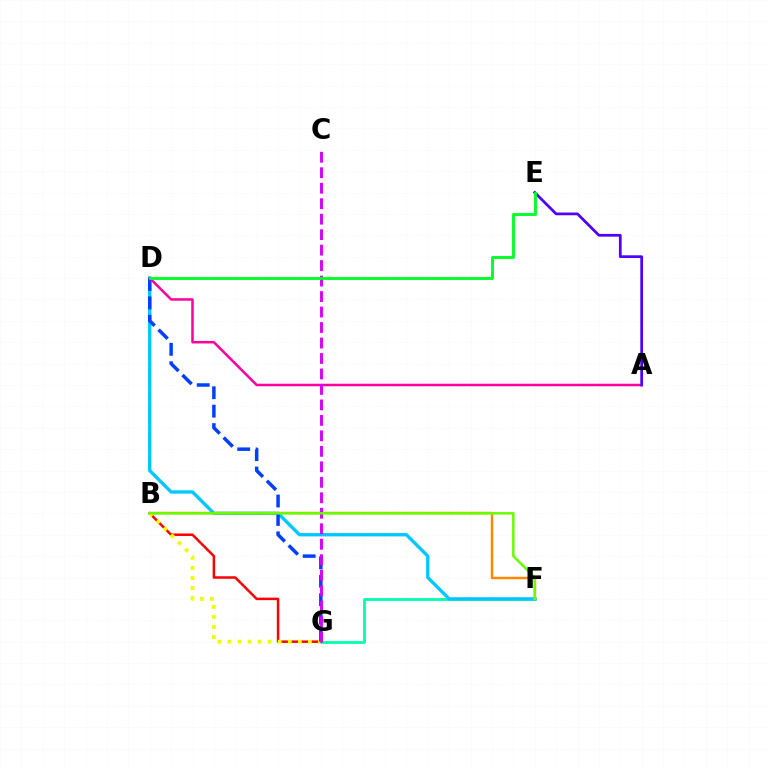{('F', 'G'): [{'color': '#00ffaf', 'line_style': 'solid', 'thickness': 2.01}], ('B', 'G'): [{'color': '#ff0000', 'line_style': 'solid', 'thickness': 1.8}, {'color': '#eeff00', 'line_style': 'dotted', 'thickness': 2.73}], ('D', 'F'): [{'color': '#00c7ff', 'line_style': 'solid', 'thickness': 2.41}], ('B', 'F'): [{'color': '#ff8800', 'line_style': 'solid', 'thickness': 1.75}, {'color': '#66ff00', 'line_style': 'solid', 'thickness': 1.8}], ('D', 'G'): [{'color': '#003fff', 'line_style': 'dashed', 'thickness': 2.5}], ('A', 'D'): [{'color': '#ff00a0', 'line_style': 'solid', 'thickness': 1.81}], ('A', 'E'): [{'color': '#4f00ff', 'line_style': 'solid', 'thickness': 1.98}], ('C', 'G'): [{'color': '#d600ff', 'line_style': 'dashed', 'thickness': 2.1}], ('D', 'E'): [{'color': '#00ff27', 'line_style': 'solid', 'thickness': 2.05}]}